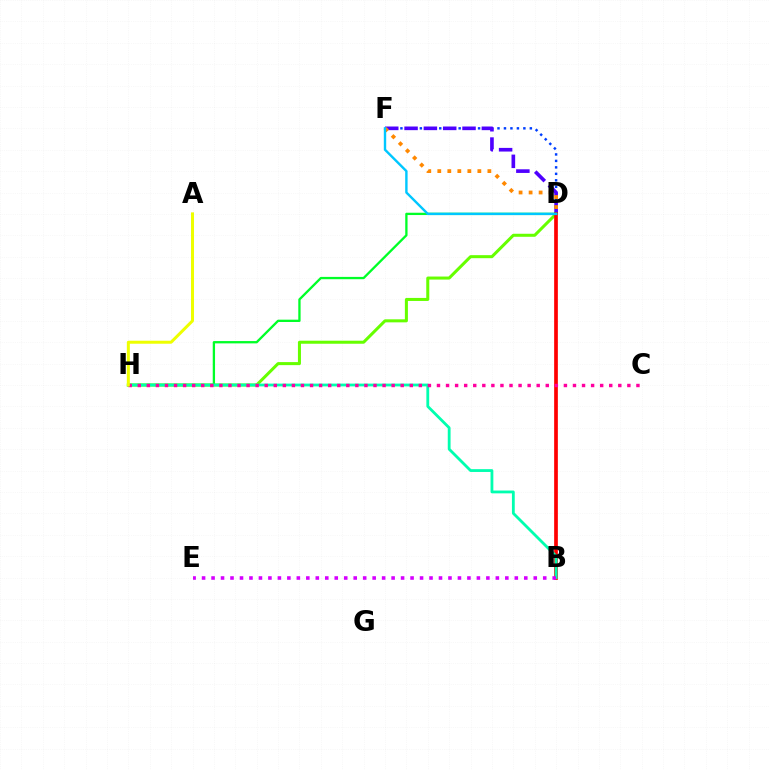{('D', 'H'): [{'color': '#66ff00', 'line_style': 'solid', 'thickness': 2.18}, {'color': '#00ff27', 'line_style': 'solid', 'thickness': 1.66}], ('D', 'F'): [{'color': '#003fff', 'line_style': 'dotted', 'thickness': 1.76}, {'color': '#4f00ff', 'line_style': 'dashed', 'thickness': 2.62}, {'color': '#ff8800', 'line_style': 'dotted', 'thickness': 2.72}, {'color': '#00c7ff', 'line_style': 'solid', 'thickness': 1.73}], ('B', 'D'): [{'color': '#ff0000', 'line_style': 'solid', 'thickness': 2.67}], ('B', 'H'): [{'color': '#00ffaf', 'line_style': 'solid', 'thickness': 2.02}], ('C', 'H'): [{'color': '#ff00a0', 'line_style': 'dotted', 'thickness': 2.46}], ('A', 'H'): [{'color': '#eeff00', 'line_style': 'solid', 'thickness': 2.17}], ('B', 'E'): [{'color': '#d600ff', 'line_style': 'dotted', 'thickness': 2.57}]}